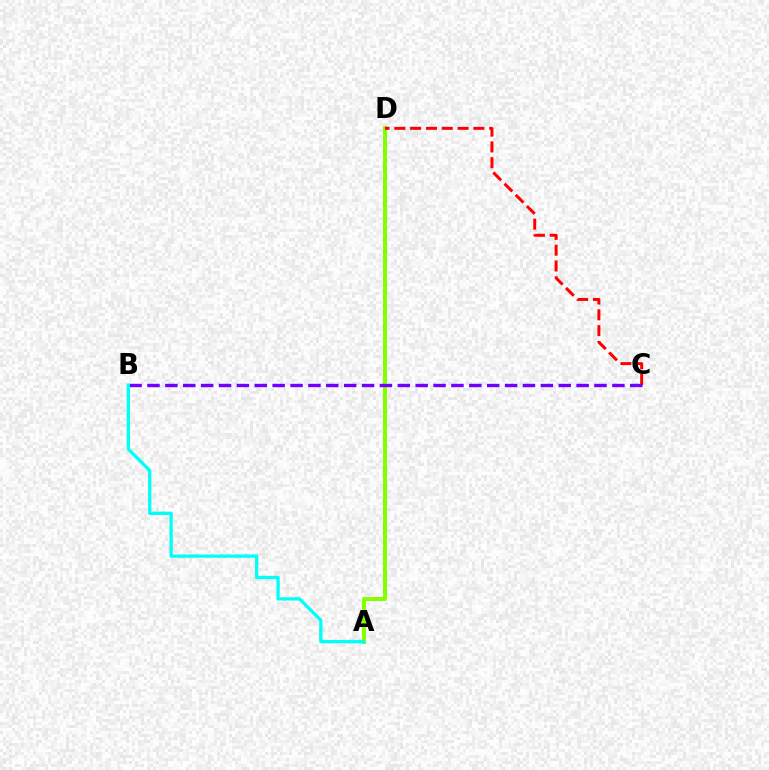{('A', 'D'): [{'color': '#84ff00', 'line_style': 'solid', 'thickness': 2.87}], ('C', 'D'): [{'color': '#ff0000', 'line_style': 'dashed', 'thickness': 2.15}], ('B', 'C'): [{'color': '#7200ff', 'line_style': 'dashed', 'thickness': 2.43}], ('A', 'B'): [{'color': '#00fff6', 'line_style': 'solid', 'thickness': 2.37}]}